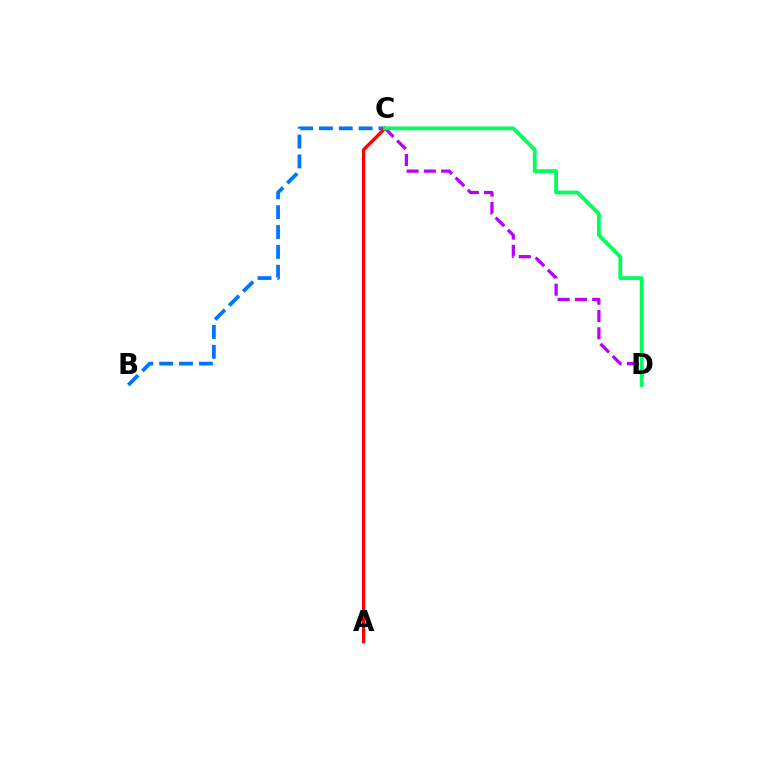{('B', 'C'): [{'color': '#0074ff', 'line_style': 'dashed', 'thickness': 2.7}], ('C', 'D'): [{'color': '#b900ff', 'line_style': 'dashed', 'thickness': 2.35}, {'color': '#00ff5c', 'line_style': 'solid', 'thickness': 2.73}], ('A', 'C'): [{'color': '#d1ff00', 'line_style': 'dotted', 'thickness': 1.52}, {'color': '#ff0000', 'line_style': 'solid', 'thickness': 2.37}]}